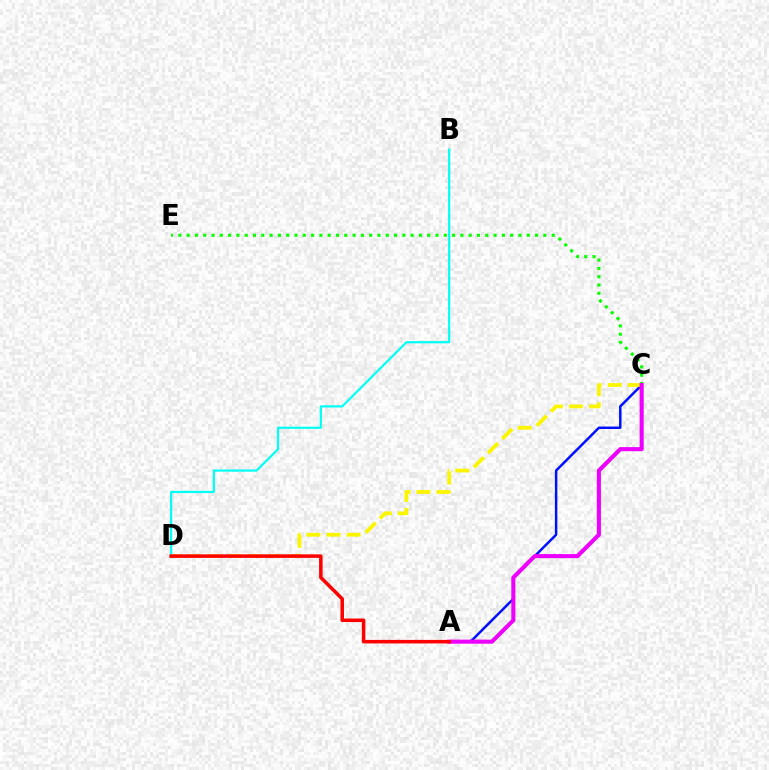{('A', 'C'): [{'color': '#0010ff', 'line_style': 'solid', 'thickness': 1.79}, {'color': '#ee00ff', 'line_style': 'solid', 'thickness': 2.94}], ('B', 'D'): [{'color': '#00fff6', 'line_style': 'solid', 'thickness': 1.57}], ('C', 'D'): [{'color': '#fcf500', 'line_style': 'dashed', 'thickness': 2.72}], ('C', 'E'): [{'color': '#08ff00', 'line_style': 'dotted', 'thickness': 2.25}], ('A', 'D'): [{'color': '#ff0000', 'line_style': 'solid', 'thickness': 2.53}]}